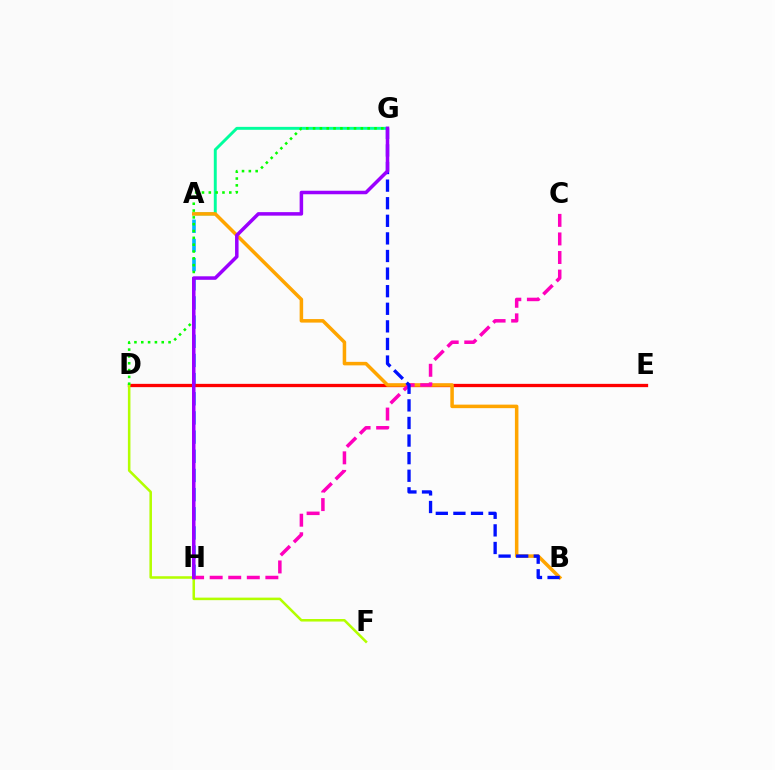{('A', 'H'): [{'color': '#00b5ff', 'line_style': 'dashed', 'thickness': 2.6}], ('D', 'E'): [{'color': '#ff0000', 'line_style': 'solid', 'thickness': 2.37}], ('A', 'G'): [{'color': '#00ff9d', 'line_style': 'solid', 'thickness': 2.11}], ('A', 'B'): [{'color': '#ffa500', 'line_style': 'solid', 'thickness': 2.54}], ('D', 'F'): [{'color': '#b3ff00', 'line_style': 'solid', 'thickness': 1.83}], ('C', 'H'): [{'color': '#ff00bd', 'line_style': 'dashed', 'thickness': 2.52}], ('D', 'G'): [{'color': '#08ff00', 'line_style': 'dotted', 'thickness': 1.85}], ('B', 'G'): [{'color': '#0010ff', 'line_style': 'dashed', 'thickness': 2.39}], ('G', 'H'): [{'color': '#9b00ff', 'line_style': 'solid', 'thickness': 2.53}]}